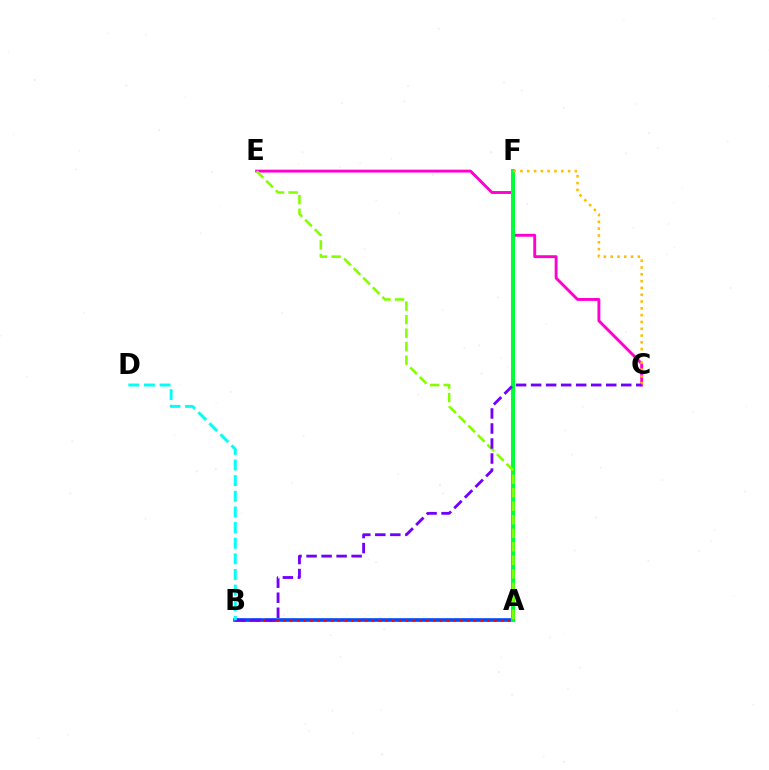{('A', 'B'): [{'color': '#004bff', 'line_style': 'solid', 'thickness': 2.62}, {'color': '#ff0000', 'line_style': 'dotted', 'thickness': 1.85}], ('C', 'E'): [{'color': '#ff00cf', 'line_style': 'solid', 'thickness': 2.08}], ('A', 'F'): [{'color': '#00ff39', 'line_style': 'solid', 'thickness': 2.89}], ('A', 'E'): [{'color': '#84ff00', 'line_style': 'dashed', 'thickness': 1.84}], ('C', 'F'): [{'color': '#ffbd00', 'line_style': 'dotted', 'thickness': 1.85}], ('B', 'C'): [{'color': '#7200ff', 'line_style': 'dashed', 'thickness': 2.04}], ('B', 'D'): [{'color': '#00fff6', 'line_style': 'dashed', 'thickness': 2.12}]}